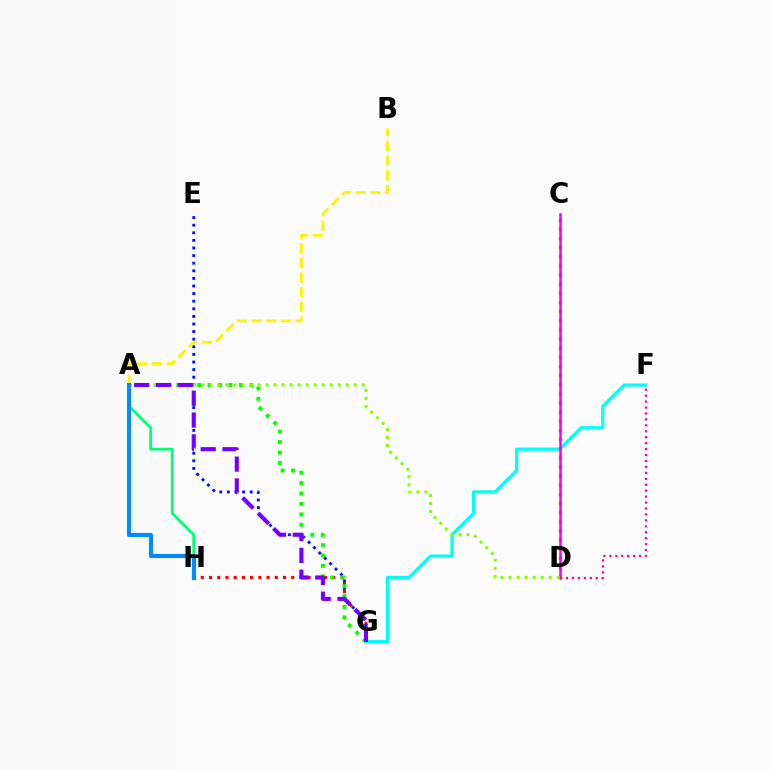{('F', 'G'): [{'color': '#00fff6', 'line_style': 'solid', 'thickness': 2.34}], ('G', 'H'): [{'color': '#ff0000', 'line_style': 'dotted', 'thickness': 2.23}], ('E', 'G'): [{'color': '#0010ff', 'line_style': 'dotted', 'thickness': 2.06}], ('C', 'D'): [{'color': '#ff7c00', 'line_style': 'dotted', 'thickness': 2.48}, {'color': '#ee00ff', 'line_style': 'solid', 'thickness': 1.8}], ('A', 'G'): [{'color': '#08ff00', 'line_style': 'dotted', 'thickness': 2.83}, {'color': '#7200ff', 'line_style': 'dashed', 'thickness': 2.96}], ('D', 'F'): [{'color': '#ff0094', 'line_style': 'dotted', 'thickness': 1.61}], ('A', 'D'): [{'color': '#84ff00', 'line_style': 'dotted', 'thickness': 2.18}], ('A', 'H'): [{'color': '#00ff74', 'line_style': 'solid', 'thickness': 2.03}, {'color': '#008cff', 'line_style': 'solid', 'thickness': 2.99}], ('A', 'B'): [{'color': '#fcf500', 'line_style': 'dashed', 'thickness': 1.99}]}